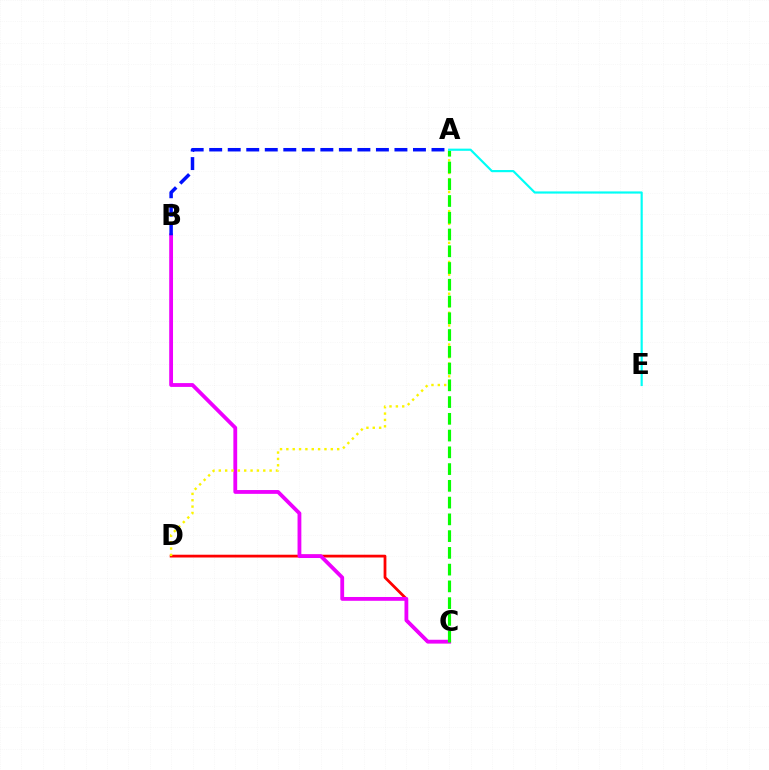{('C', 'D'): [{'color': '#ff0000', 'line_style': 'solid', 'thickness': 2.0}], ('B', 'C'): [{'color': '#ee00ff', 'line_style': 'solid', 'thickness': 2.74}], ('A', 'D'): [{'color': '#fcf500', 'line_style': 'dotted', 'thickness': 1.73}], ('A', 'C'): [{'color': '#08ff00', 'line_style': 'dashed', 'thickness': 2.28}], ('A', 'E'): [{'color': '#00fff6', 'line_style': 'solid', 'thickness': 1.56}], ('A', 'B'): [{'color': '#0010ff', 'line_style': 'dashed', 'thickness': 2.52}]}